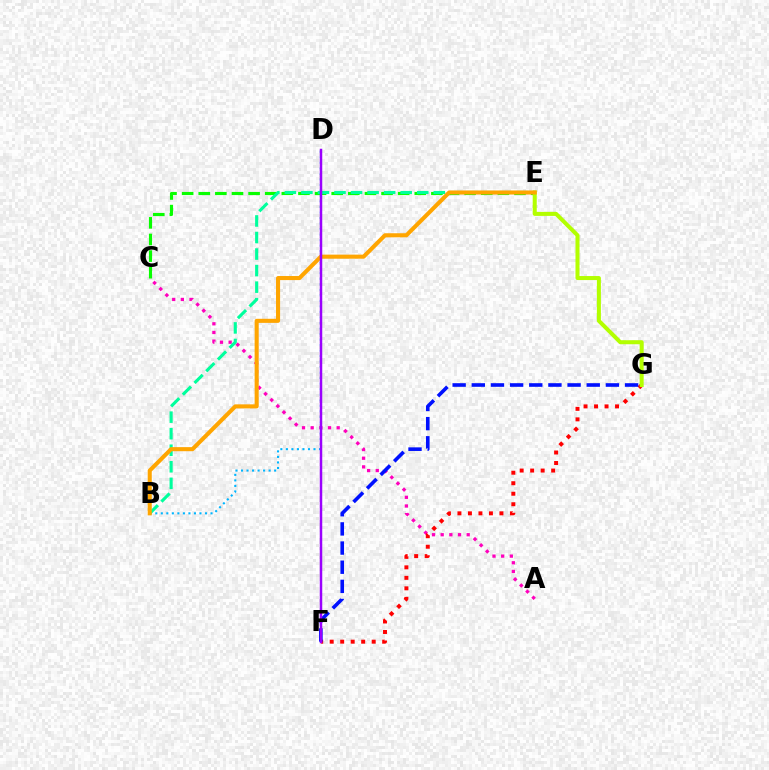{('C', 'E'): [{'color': '#08ff00', 'line_style': 'dashed', 'thickness': 2.26}], ('A', 'C'): [{'color': '#ff00bd', 'line_style': 'dotted', 'thickness': 2.35}], ('F', 'G'): [{'color': '#ff0000', 'line_style': 'dotted', 'thickness': 2.85}, {'color': '#0010ff', 'line_style': 'dashed', 'thickness': 2.6}], ('E', 'G'): [{'color': '#b3ff00', 'line_style': 'solid', 'thickness': 2.9}], ('B', 'D'): [{'color': '#00b5ff', 'line_style': 'dotted', 'thickness': 1.5}], ('B', 'E'): [{'color': '#00ff9d', 'line_style': 'dashed', 'thickness': 2.25}, {'color': '#ffa500', 'line_style': 'solid', 'thickness': 2.93}], ('D', 'F'): [{'color': '#9b00ff', 'line_style': 'solid', 'thickness': 1.79}]}